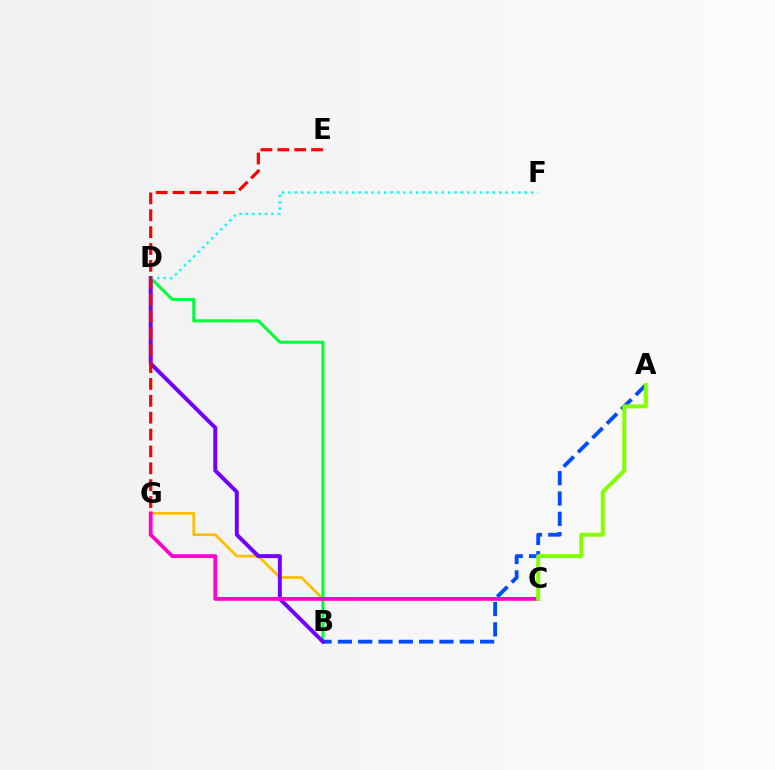{('C', 'G'): [{'color': '#ffbd00', 'line_style': 'solid', 'thickness': 1.96}, {'color': '#ff00cf', 'line_style': 'solid', 'thickness': 2.73}], ('B', 'D'): [{'color': '#00ff39', 'line_style': 'solid', 'thickness': 2.19}, {'color': '#7200ff', 'line_style': 'solid', 'thickness': 2.85}], ('A', 'B'): [{'color': '#004bff', 'line_style': 'dashed', 'thickness': 2.76}], ('D', 'F'): [{'color': '#00fff6', 'line_style': 'dotted', 'thickness': 1.74}], ('E', 'G'): [{'color': '#ff0000', 'line_style': 'dashed', 'thickness': 2.29}], ('A', 'C'): [{'color': '#84ff00', 'line_style': 'solid', 'thickness': 2.88}]}